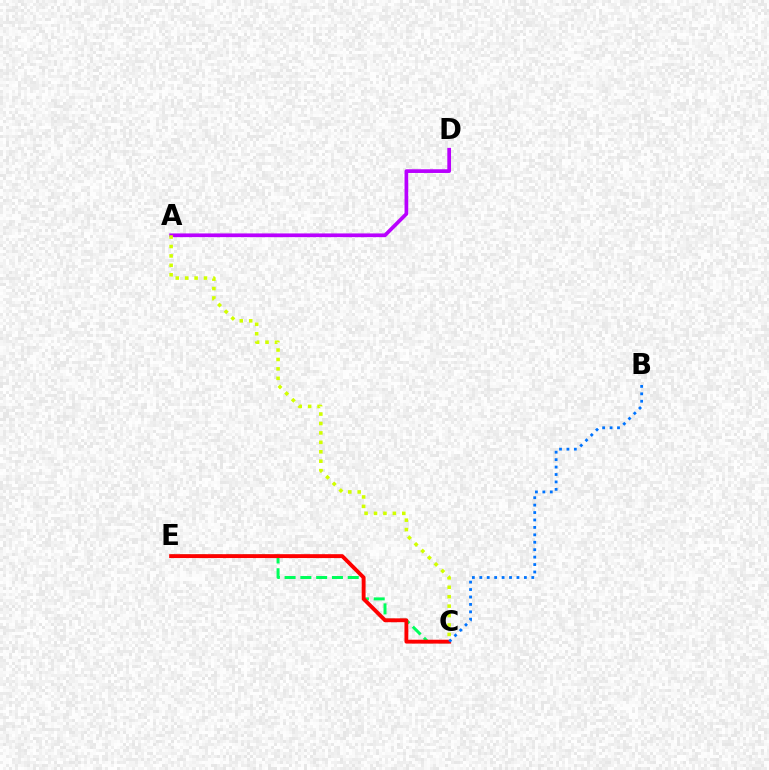{('C', 'E'): [{'color': '#00ff5c', 'line_style': 'dashed', 'thickness': 2.14}, {'color': '#ff0000', 'line_style': 'solid', 'thickness': 2.79}], ('A', 'D'): [{'color': '#b900ff', 'line_style': 'solid', 'thickness': 2.67}], ('A', 'C'): [{'color': '#d1ff00', 'line_style': 'dotted', 'thickness': 2.56}], ('B', 'C'): [{'color': '#0074ff', 'line_style': 'dotted', 'thickness': 2.02}]}